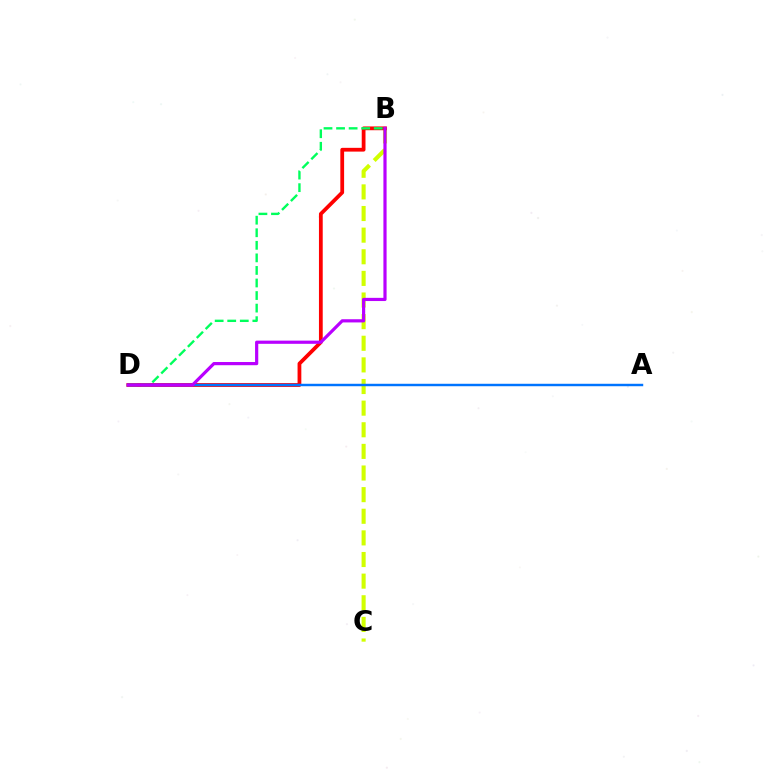{('B', 'C'): [{'color': '#d1ff00', 'line_style': 'dashed', 'thickness': 2.94}], ('B', 'D'): [{'color': '#ff0000', 'line_style': 'solid', 'thickness': 2.71}, {'color': '#00ff5c', 'line_style': 'dashed', 'thickness': 1.71}, {'color': '#b900ff', 'line_style': 'solid', 'thickness': 2.3}], ('A', 'D'): [{'color': '#0074ff', 'line_style': 'solid', 'thickness': 1.76}]}